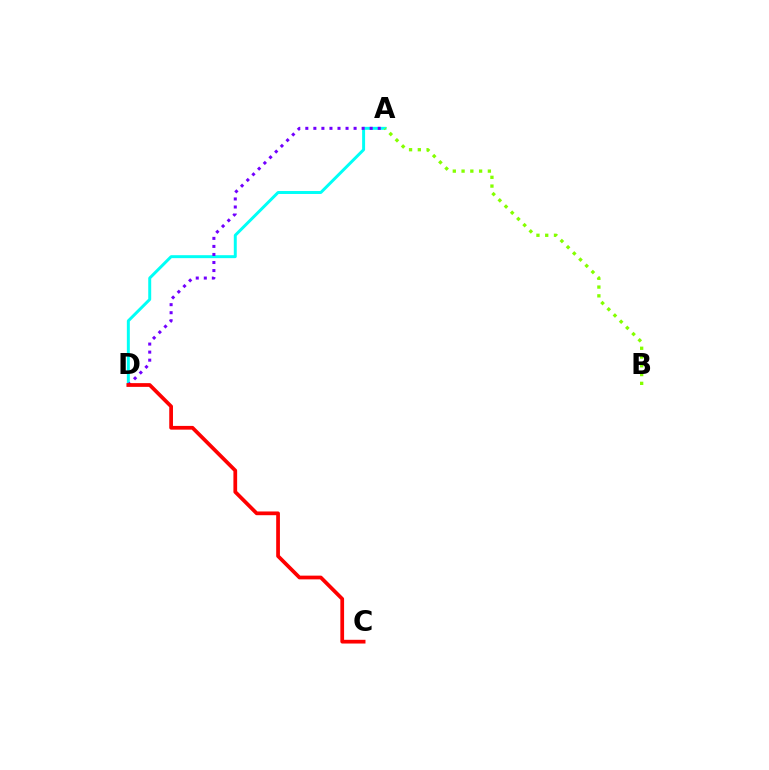{('A', 'D'): [{'color': '#00fff6', 'line_style': 'solid', 'thickness': 2.13}, {'color': '#7200ff', 'line_style': 'dotted', 'thickness': 2.19}], ('C', 'D'): [{'color': '#ff0000', 'line_style': 'solid', 'thickness': 2.69}], ('A', 'B'): [{'color': '#84ff00', 'line_style': 'dotted', 'thickness': 2.38}]}